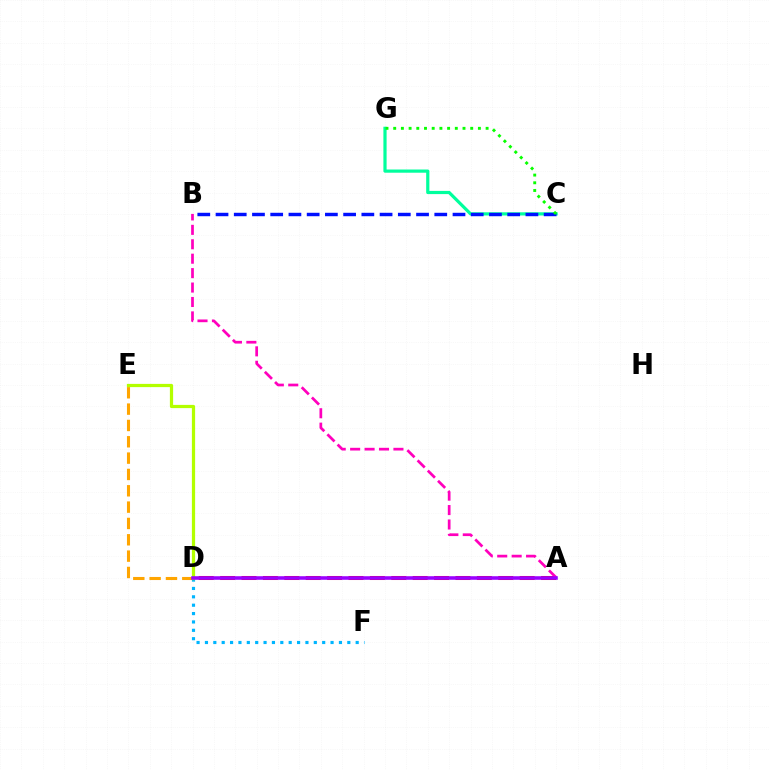{('D', 'F'): [{'color': '#00b5ff', 'line_style': 'dotted', 'thickness': 2.28}], ('A', 'D'): [{'color': '#ff0000', 'line_style': 'dashed', 'thickness': 2.91}, {'color': '#9b00ff', 'line_style': 'solid', 'thickness': 2.57}], ('C', 'G'): [{'color': '#00ff9d', 'line_style': 'solid', 'thickness': 2.31}, {'color': '#08ff00', 'line_style': 'dotted', 'thickness': 2.09}], ('B', 'C'): [{'color': '#0010ff', 'line_style': 'dashed', 'thickness': 2.48}], ('D', 'E'): [{'color': '#ffa500', 'line_style': 'dashed', 'thickness': 2.22}, {'color': '#b3ff00', 'line_style': 'solid', 'thickness': 2.33}], ('A', 'B'): [{'color': '#ff00bd', 'line_style': 'dashed', 'thickness': 1.96}]}